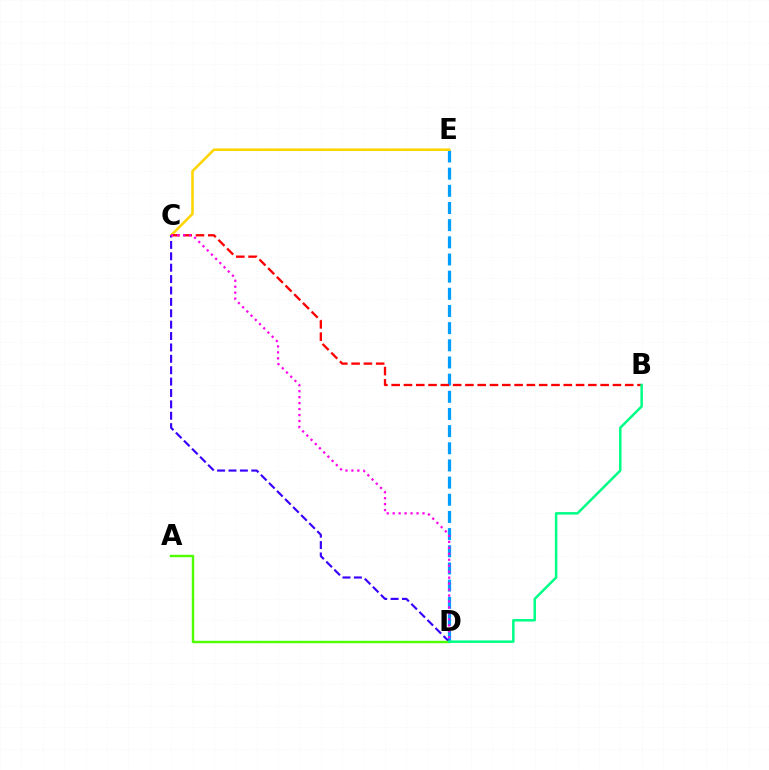{('D', 'E'): [{'color': '#009eff', 'line_style': 'dashed', 'thickness': 2.33}], ('C', 'E'): [{'color': '#ffd500', 'line_style': 'solid', 'thickness': 1.84}], ('C', 'D'): [{'color': '#3700ff', 'line_style': 'dashed', 'thickness': 1.55}, {'color': '#ff00ed', 'line_style': 'dotted', 'thickness': 1.62}], ('B', 'C'): [{'color': '#ff0000', 'line_style': 'dashed', 'thickness': 1.67}], ('A', 'D'): [{'color': '#4fff00', 'line_style': 'solid', 'thickness': 1.75}], ('B', 'D'): [{'color': '#00ff86', 'line_style': 'solid', 'thickness': 1.81}]}